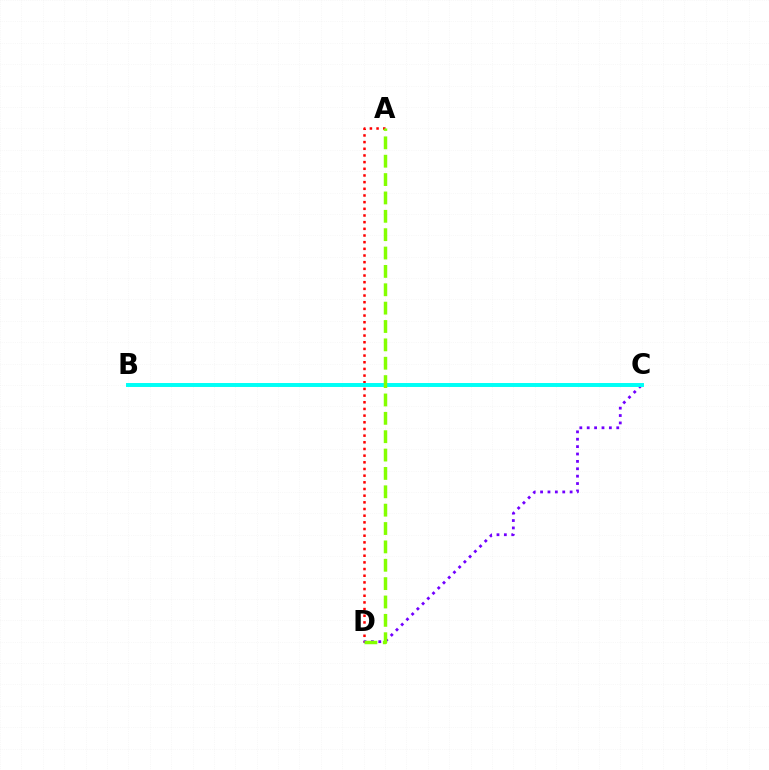{('A', 'D'): [{'color': '#ff0000', 'line_style': 'dotted', 'thickness': 1.81}, {'color': '#84ff00', 'line_style': 'dashed', 'thickness': 2.49}], ('C', 'D'): [{'color': '#7200ff', 'line_style': 'dotted', 'thickness': 2.01}], ('B', 'C'): [{'color': '#00fff6', 'line_style': 'solid', 'thickness': 2.85}]}